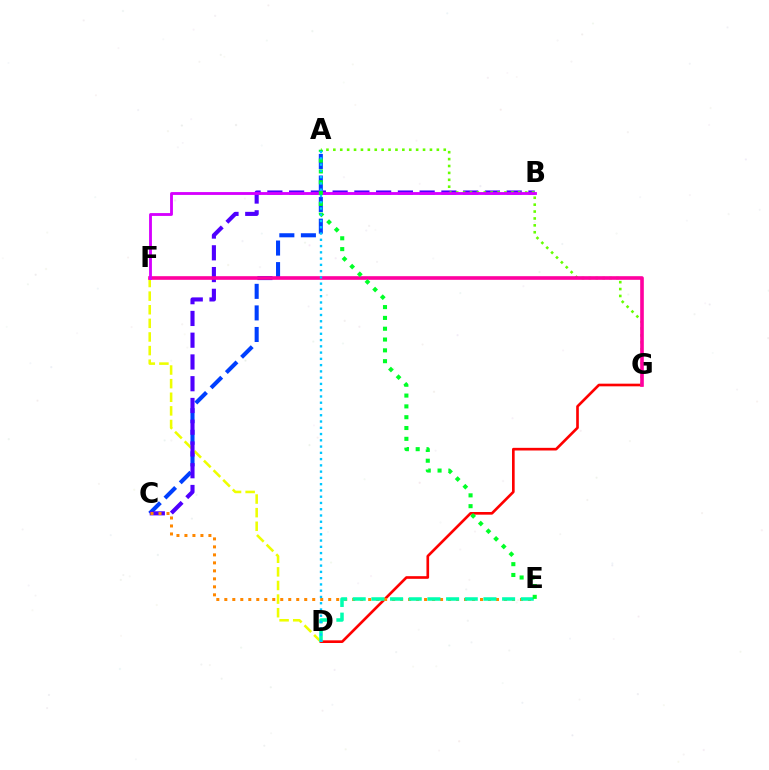{('D', 'G'): [{'color': '#ff0000', 'line_style': 'solid', 'thickness': 1.91}], ('A', 'C'): [{'color': '#003fff', 'line_style': 'dashed', 'thickness': 2.93}], ('D', 'F'): [{'color': '#eeff00', 'line_style': 'dashed', 'thickness': 1.85}], ('B', 'C'): [{'color': '#4f00ff', 'line_style': 'dashed', 'thickness': 2.96}], ('A', 'G'): [{'color': '#66ff00', 'line_style': 'dotted', 'thickness': 1.87}], ('F', 'G'): [{'color': '#ff00a0', 'line_style': 'solid', 'thickness': 2.62}], ('C', 'E'): [{'color': '#ff8800', 'line_style': 'dotted', 'thickness': 2.17}], ('B', 'F'): [{'color': '#d600ff', 'line_style': 'solid', 'thickness': 2.05}], ('D', 'E'): [{'color': '#00ffaf', 'line_style': 'dashed', 'thickness': 2.54}], ('A', 'E'): [{'color': '#00ff27', 'line_style': 'dotted', 'thickness': 2.94}], ('A', 'D'): [{'color': '#00c7ff', 'line_style': 'dotted', 'thickness': 1.7}]}